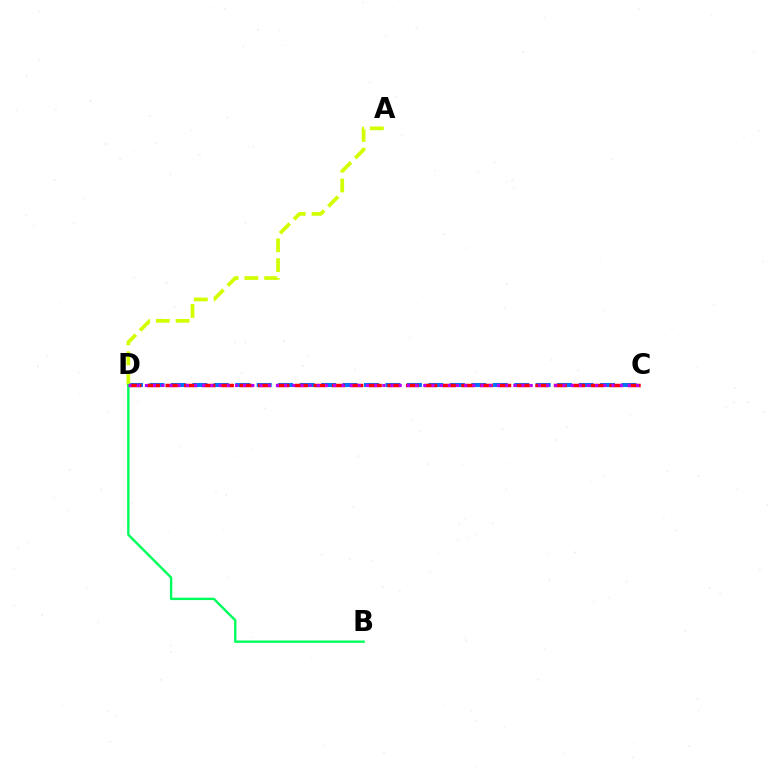{('C', 'D'): [{'color': '#0074ff', 'line_style': 'dashed', 'thickness': 2.91}, {'color': '#ff0000', 'line_style': 'dashed', 'thickness': 2.51}, {'color': '#b900ff', 'line_style': 'dotted', 'thickness': 2.22}], ('A', 'D'): [{'color': '#d1ff00', 'line_style': 'dashed', 'thickness': 2.69}], ('B', 'D'): [{'color': '#00ff5c', 'line_style': 'solid', 'thickness': 1.72}]}